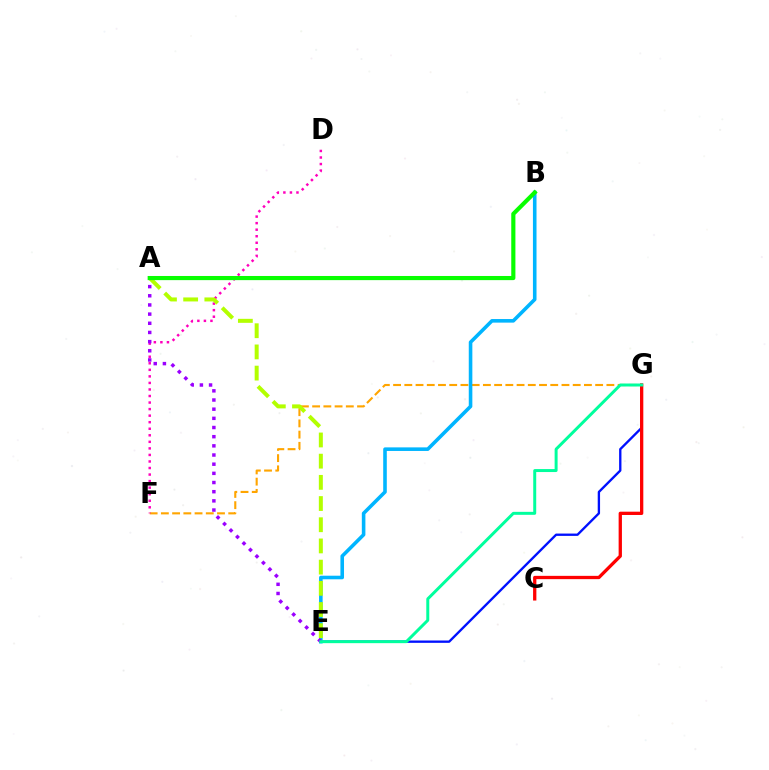{('F', 'G'): [{'color': '#ffa500', 'line_style': 'dashed', 'thickness': 1.53}], ('D', 'F'): [{'color': '#ff00bd', 'line_style': 'dotted', 'thickness': 1.78}], ('E', 'G'): [{'color': '#0010ff', 'line_style': 'solid', 'thickness': 1.68}, {'color': '#00ff9d', 'line_style': 'solid', 'thickness': 2.14}], ('B', 'E'): [{'color': '#00b5ff', 'line_style': 'solid', 'thickness': 2.58}], ('A', 'E'): [{'color': '#b3ff00', 'line_style': 'dashed', 'thickness': 2.88}, {'color': '#9b00ff', 'line_style': 'dotted', 'thickness': 2.49}], ('A', 'B'): [{'color': '#08ff00', 'line_style': 'solid', 'thickness': 2.99}], ('C', 'G'): [{'color': '#ff0000', 'line_style': 'solid', 'thickness': 2.37}]}